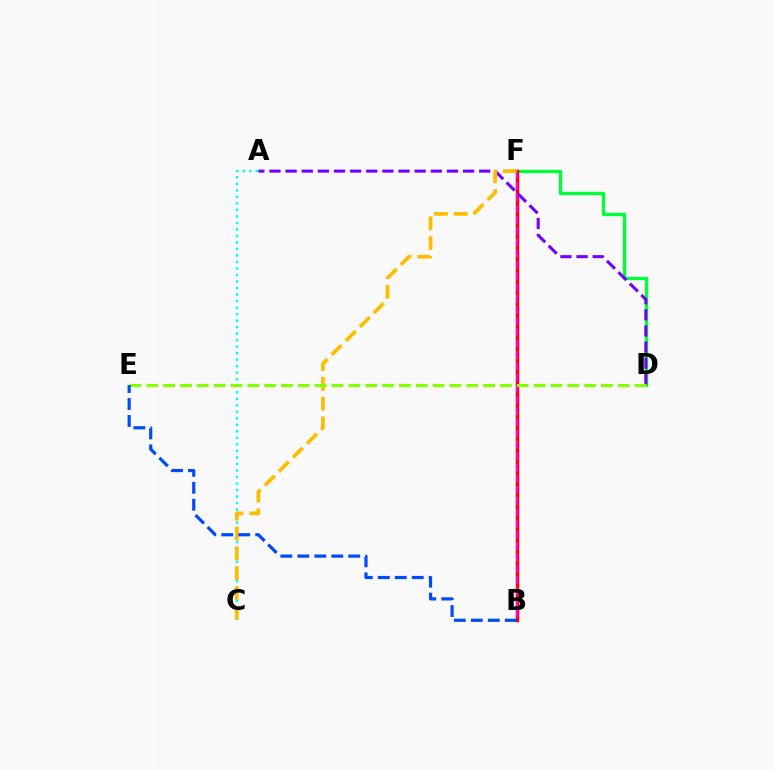{('D', 'F'): [{'color': '#00ff39', 'line_style': 'solid', 'thickness': 2.4}], ('B', 'F'): [{'color': '#ff0000', 'line_style': 'solid', 'thickness': 2.5}, {'color': '#ff00cf', 'line_style': 'dashed', 'thickness': 1.53}], ('A', 'D'): [{'color': '#7200ff', 'line_style': 'dashed', 'thickness': 2.19}], ('A', 'C'): [{'color': '#00fff6', 'line_style': 'dotted', 'thickness': 1.77}], ('C', 'F'): [{'color': '#ffbd00', 'line_style': 'dashed', 'thickness': 2.69}], ('D', 'E'): [{'color': '#84ff00', 'line_style': 'dashed', 'thickness': 2.29}], ('B', 'E'): [{'color': '#004bff', 'line_style': 'dashed', 'thickness': 2.31}]}